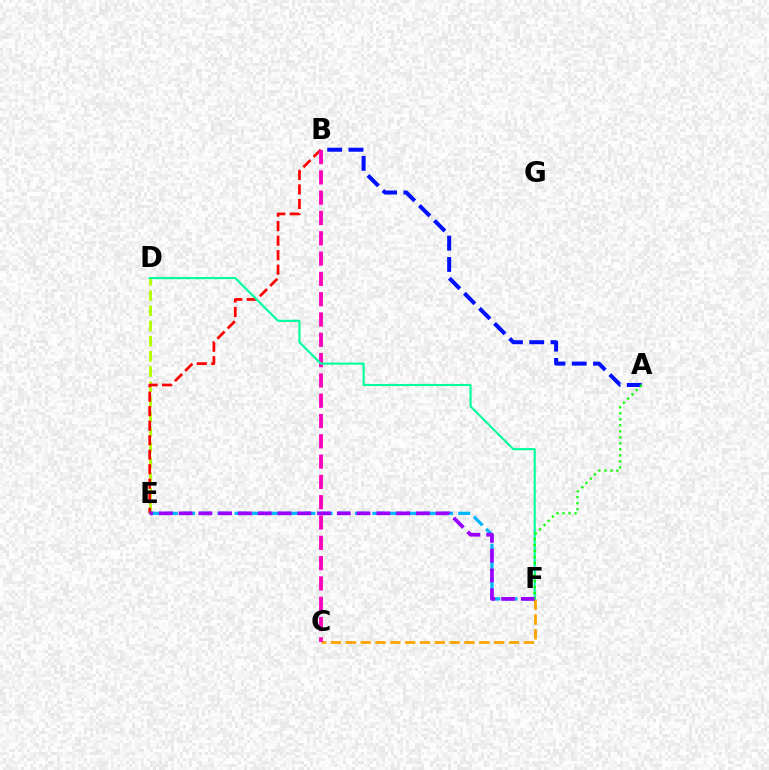{('D', 'E'): [{'color': '#b3ff00', 'line_style': 'dashed', 'thickness': 2.06}], ('B', 'E'): [{'color': '#ff0000', 'line_style': 'dashed', 'thickness': 1.97}], ('E', 'F'): [{'color': '#00b5ff', 'line_style': 'dashed', 'thickness': 2.34}, {'color': '#9b00ff', 'line_style': 'dashed', 'thickness': 2.69}], ('A', 'B'): [{'color': '#0010ff', 'line_style': 'dashed', 'thickness': 2.89}], ('C', 'F'): [{'color': '#ffa500', 'line_style': 'dashed', 'thickness': 2.01}], ('B', 'C'): [{'color': '#ff00bd', 'line_style': 'dashed', 'thickness': 2.76}], ('D', 'F'): [{'color': '#00ff9d', 'line_style': 'solid', 'thickness': 1.53}], ('A', 'F'): [{'color': '#08ff00', 'line_style': 'dotted', 'thickness': 1.63}]}